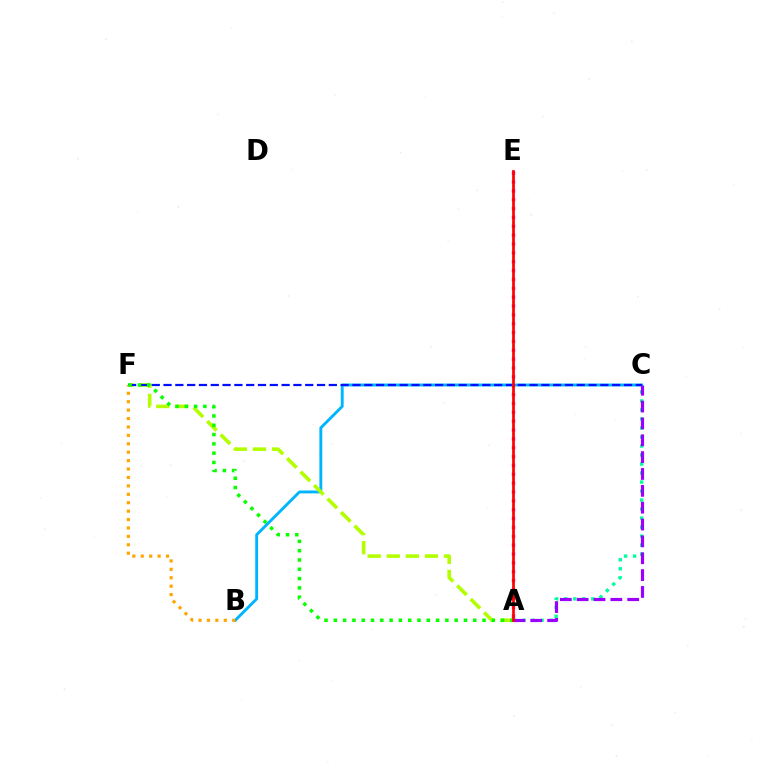{('B', 'C'): [{'color': '#00b5ff', 'line_style': 'solid', 'thickness': 2.08}], ('A', 'F'): [{'color': '#b3ff00', 'line_style': 'dashed', 'thickness': 2.59}, {'color': '#08ff00', 'line_style': 'dotted', 'thickness': 2.53}], ('A', 'C'): [{'color': '#00ff9d', 'line_style': 'dotted', 'thickness': 2.45}, {'color': '#9b00ff', 'line_style': 'dashed', 'thickness': 2.29}], ('C', 'F'): [{'color': '#0010ff', 'line_style': 'dashed', 'thickness': 1.6}], ('B', 'F'): [{'color': '#ffa500', 'line_style': 'dotted', 'thickness': 2.29}], ('A', 'E'): [{'color': '#ff00bd', 'line_style': 'dotted', 'thickness': 2.41}, {'color': '#ff0000', 'line_style': 'solid', 'thickness': 1.95}]}